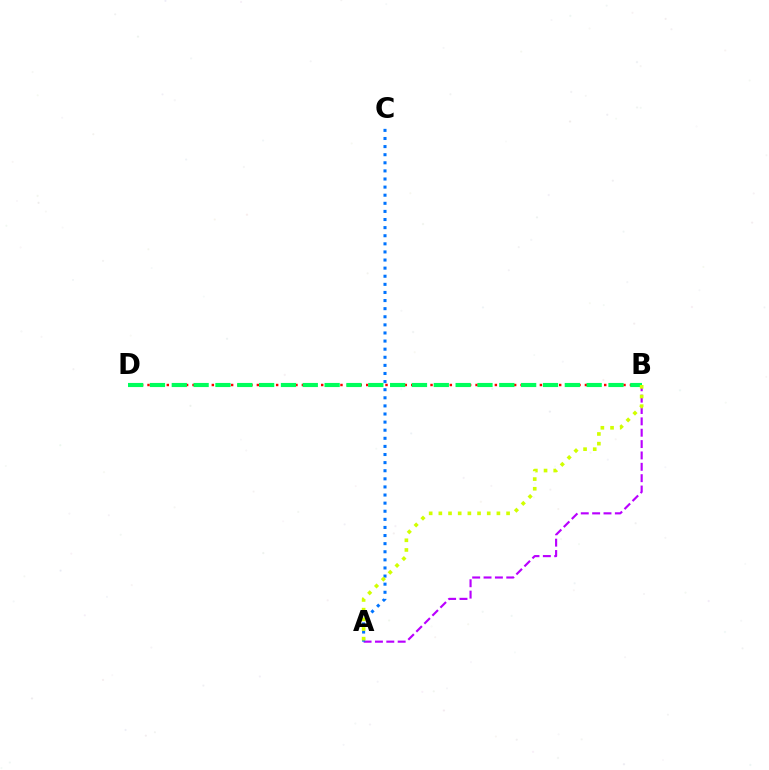{('A', 'B'): [{'color': '#b900ff', 'line_style': 'dashed', 'thickness': 1.54}, {'color': '#d1ff00', 'line_style': 'dotted', 'thickness': 2.63}], ('B', 'D'): [{'color': '#ff0000', 'line_style': 'dotted', 'thickness': 1.75}, {'color': '#00ff5c', 'line_style': 'dashed', 'thickness': 2.97}], ('A', 'C'): [{'color': '#0074ff', 'line_style': 'dotted', 'thickness': 2.2}]}